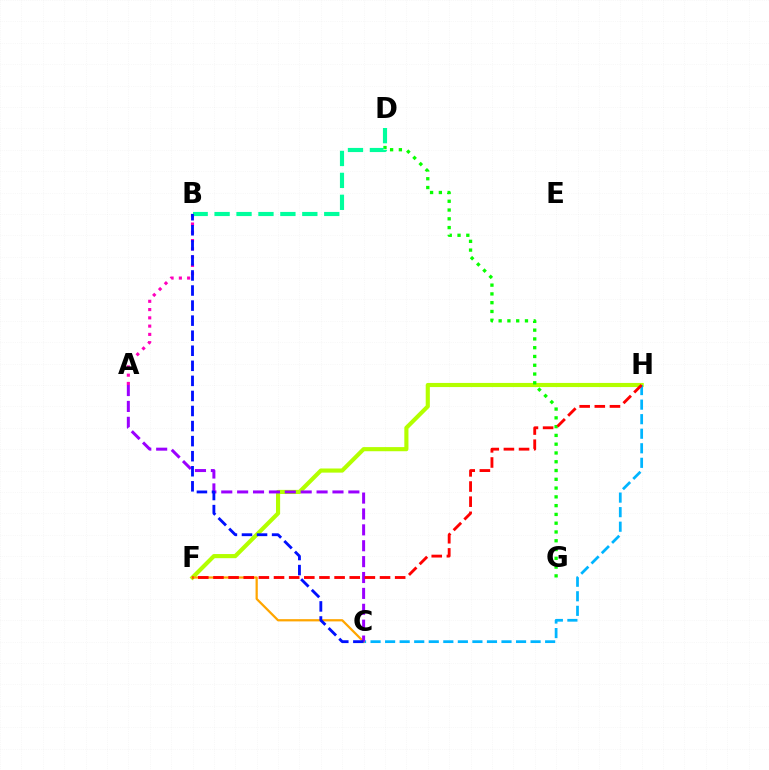{('F', 'H'): [{'color': '#b3ff00', 'line_style': 'solid', 'thickness': 2.97}, {'color': '#ff0000', 'line_style': 'dashed', 'thickness': 2.06}], ('C', 'H'): [{'color': '#00b5ff', 'line_style': 'dashed', 'thickness': 1.98}], ('A', 'B'): [{'color': '#ff00bd', 'line_style': 'dotted', 'thickness': 2.25}], ('C', 'F'): [{'color': '#ffa500', 'line_style': 'solid', 'thickness': 1.61}], ('A', 'C'): [{'color': '#9b00ff', 'line_style': 'dashed', 'thickness': 2.16}], ('D', 'G'): [{'color': '#08ff00', 'line_style': 'dotted', 'thickness': 2.39}], ('B', 'D'): [{'color': '#00ff9d', 'line_style': 'dashed', 'thickness': 2.98}], ('B', 'C'): [{'color': '#0010ff', 'line_style': 'dashed', 'thickness': 2.05}]}